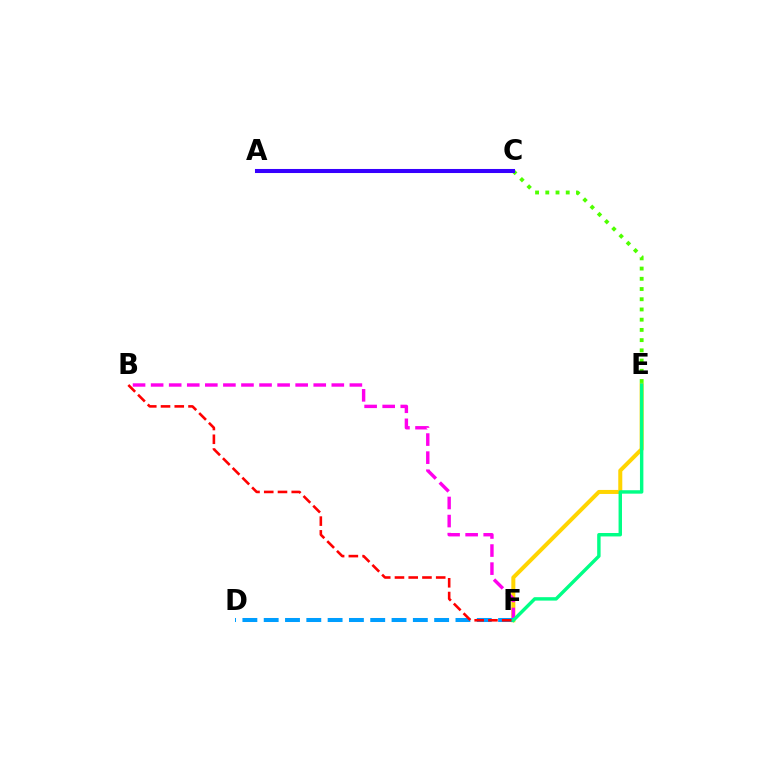{('E', 'F'): [{'color': '#ffd500', 'line_style': 'solid', 'thickness': 2.89}, {'color': '#00ff86', 'line_style': 'solid', 'thickness': 2.47}], ('B', 'F'): [{'color': '#ff00ed', 'line_style': 'dashed', 'thickness': 2.45}, {'color': '#ff0000', 'line_style': 'dashed', 'thickness': 1.87}], ('D', 'F'): [{'color': '#009eff', 'line_style': 'dashed', 'thickness': 2.89}], ('C', 'E'): [{'color': '#4fff00', 'line_style': 'dotted', 'thickness': 2.78}], ('A', 'C'): [{'color': '#3700ff', 'line_style': 'solid', 'thickness': 2.92}]}